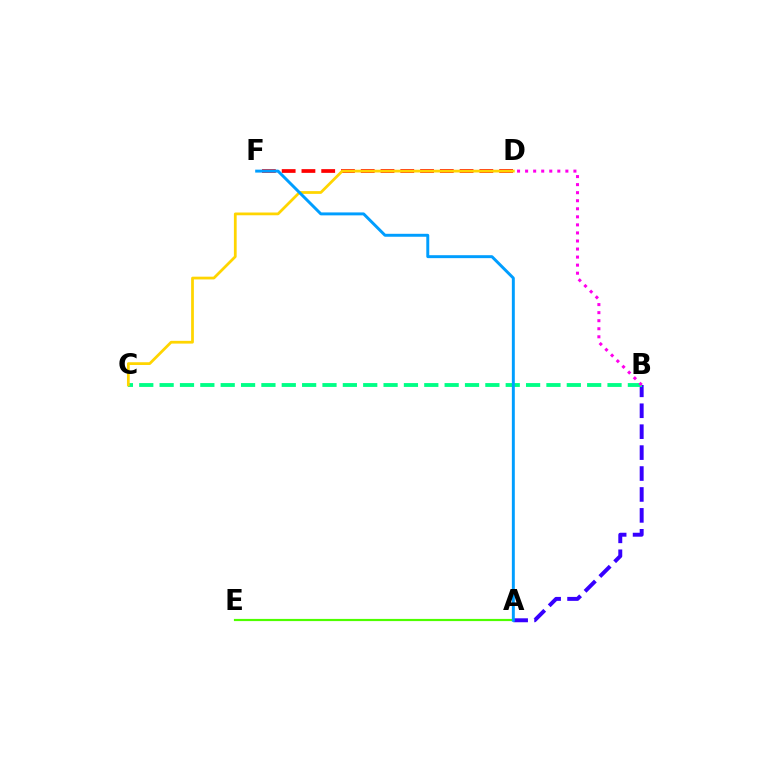{('D', 'F'): [{'color': '#ff0000', 'line_style': 'dashed', 'thickness': 2.69}], ('A', 'B'): [{'color': '#3700ff', 'line_style': 'dashed', 'thickness': 2.84}], ('B', 'C'): [{'color': '#00ff86', 'line_style': 'dashed', 'thickness': 2.77}], ('B', 'D'): [{'color': '#ff00ed', 'line_style': 'dotted', 'thickness': 2.19}], ('A', 'E'): [{'color': '#4fff00', 'line_style': 'solid', 'thickness': 1.57}], ('C', 'D'): [{'color': '#ffd500', 'line_style': 'solid', 'thickness': 1.98}], ('A', 'F'): [{'color': '#009eff', 'line_style': 'solid', 'thickness': 2.12}]}